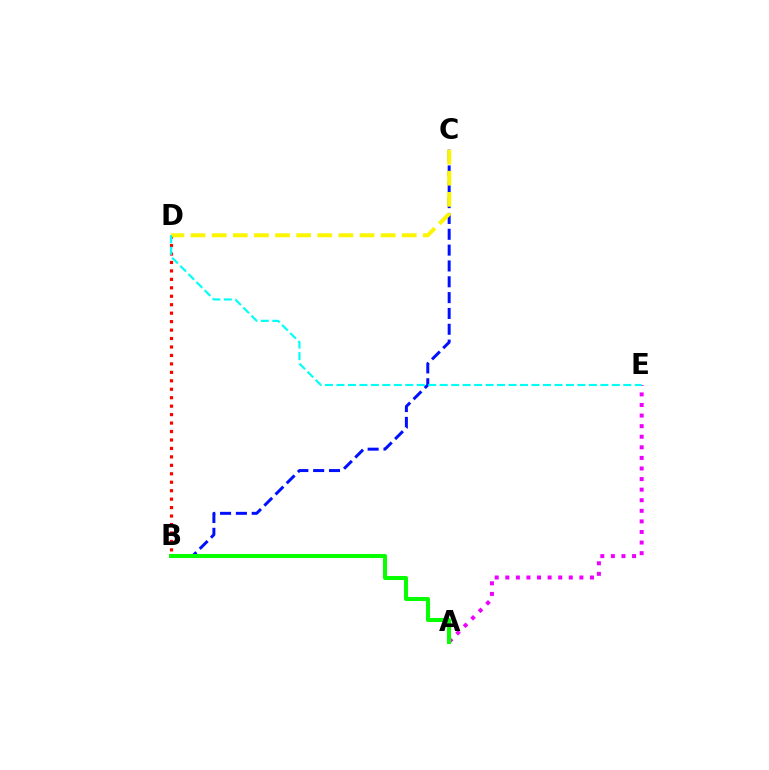{('B', 'D'): [{'color': '#ff0000', 'line_style': 'dotted', 'thickness': 2.3}], ('A', 'E'): [{'color': '#ee00ff', 'line_style': 'dotted', 'thickness': 2.88}], ('B', 'C'): [{'color': '#0010ff', 'line_style': 'dashed', 'thickness': 2.15}], ('A', 'B'): [{'color': '#08ff00', 'line_style': 'solid', 'thickness': 2.91}], ('C', 'D'): [{'color': '#fcf500', 'line_style': 'dashed', 'thickness': 2.87}], ('D', 'E'): [{'color': '#00fff6', 'line_style': 'dashed', 'thickness': 1.56}]}